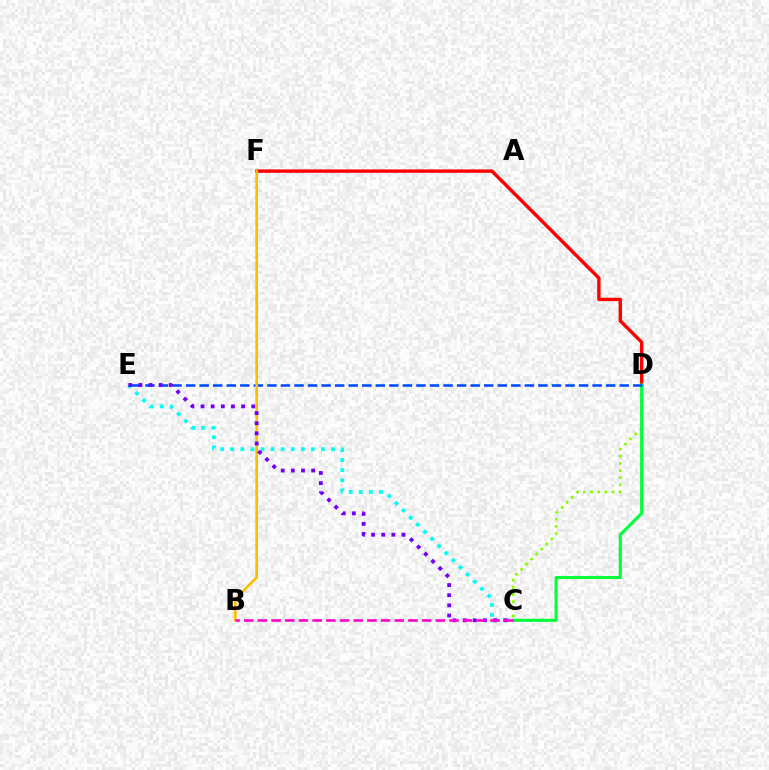{('D', 'F'): [{'color': '#ff0000', 'line_style': 'solid', 'thickness': 2.45}], ('C', 'D'): [{'color': '#84ff00', 'line_style': 'dotted', 'thickness': 1.95}, {'color': '#00ff39', 'line_style': 'solid', 'thickness': 2.23}], ('D', 'E'): [{'color': '#004bff', 'line_style': 'dashed', 'thickness': 1.84}], ('B', 'F'): [{'color': '#ffbd00', 'line_style': 'solid', 'thickness': 1.92}], ('C', 'E'): [{'color': '#00fff6', 'line_style': 'dotted', 'thickness': 2.74}, {'color': '#7200ff', 'line_style': 'dotted', 'thickness': 2.76}], ('B', 'C'): [{'color': '#ff00cf', 'line_style': 'dashed', 'thickness': 1.86}]}